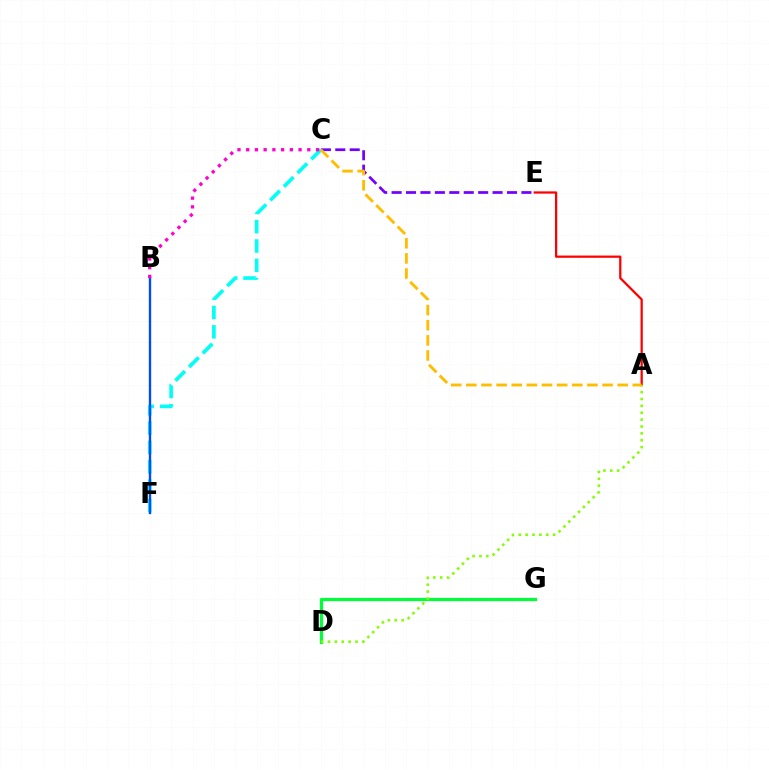{('D', 'G'): [{'color': '#00ff39', 'line_style': 'solid', 'thickness': 2.32}], ('A', 'E'): [{'color': '#ff0000', 'line_style': 'solid', 'thickness': 1.62}], ('C', 'E'): [{'color': '#7200ff', 'line_style': 'dashed', 'thickness': 1.96}], ('A', 'D'): [{'color': '#84ff00', 'line_style': 'dotted', 'thickness': 1.87}], ('C', 'F'): [{'color': '#00fff6', 'line_style': 'dashed', 'thickness': 2.63}], ('B', 'F'): [{'color': '#004bff', 'line_style': 'solid', 'thickness': 1.69}], ('B', 'C'): [{'color': '#ff00cf', 'line_style': 'dotted', 'thickness': 2.37}], ('A', 'C'): [{'color': '#ffbd00', 'line_style': 'dashed', 'thickness': 2.06}]}